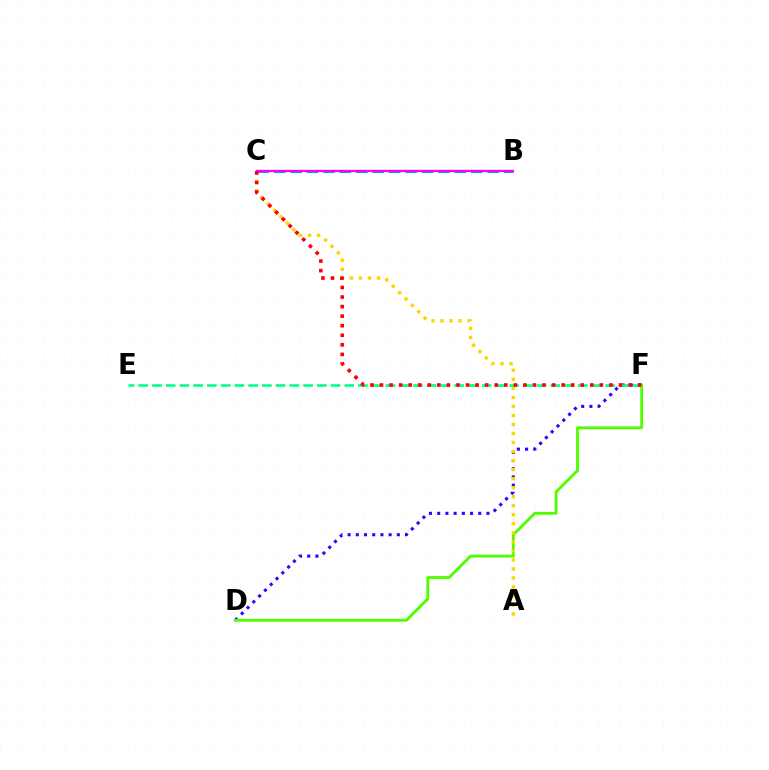{('D', 'F'): [{'color': '#3700ff', 'line_style': 'dotted', 'thickness': 2.23}, {'color': '#4fff00', 'line_style': 'solid', 'thickness': 2.05}], ('E', 'F'): [{'color': '#00ff86', 'line_style': 'dashed', 'thickness': 1.87}], ('B', 'C'): [{'color': '#009eff', 'line_style': 'dashed', 'thickness': 2.23}, {'color': '#ff00ed', 'line_style': 'solid', 'thickness': 1.64}], ('A', 'C'): [{'color': '#ffd500', 'line_style': 'dotted', 'thickness': 2.45}], ('C', 'F'): [{'color': '#ff0000', 'line_style': 'dotted', 'thickness': 2.6}]}